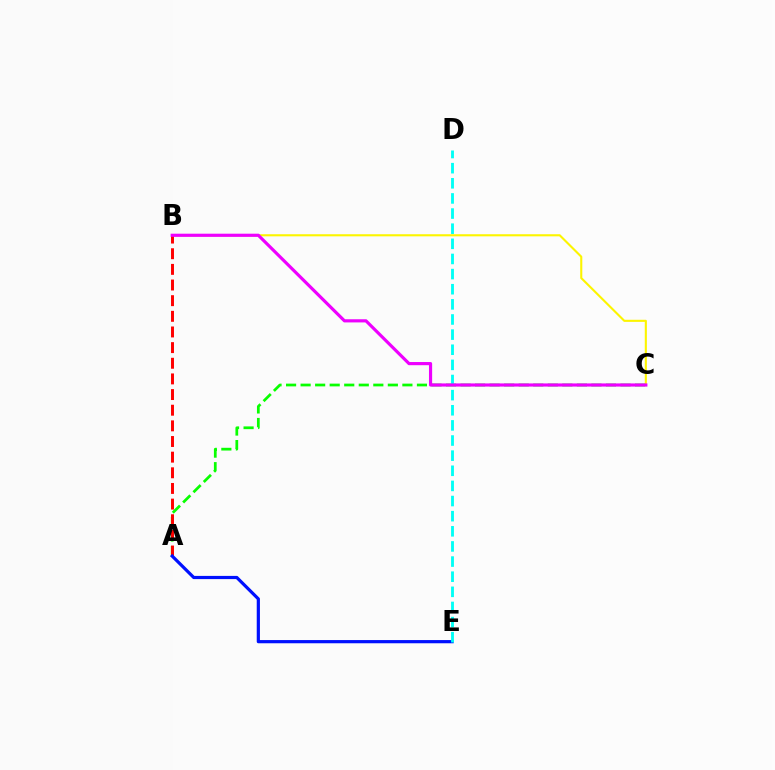{('B', 'C'): [{'color': '#fcf500', 'line_style': 'solid', 'thickness': 1.52}, {'color': '#ee00ff', 'line_style': 'solid', 'thickness': 2.28}], ('A', 'C'): [{'color': '#08ff00', 'line_style': 'dashed', 'thickness': 1.98}], ('A', 'B'): [{'color': '#ff0000', 'line_style': 'dashed', 'thickness': 2.13}], ('A', 'E'): [{'color': '#0010ff', 'line_style': 'solid', 'thickness': 2.31}], ('D', 'E'): [{'color': '#00fff6', 'line_style': 'dashed', 'thickness': 2.06}]}